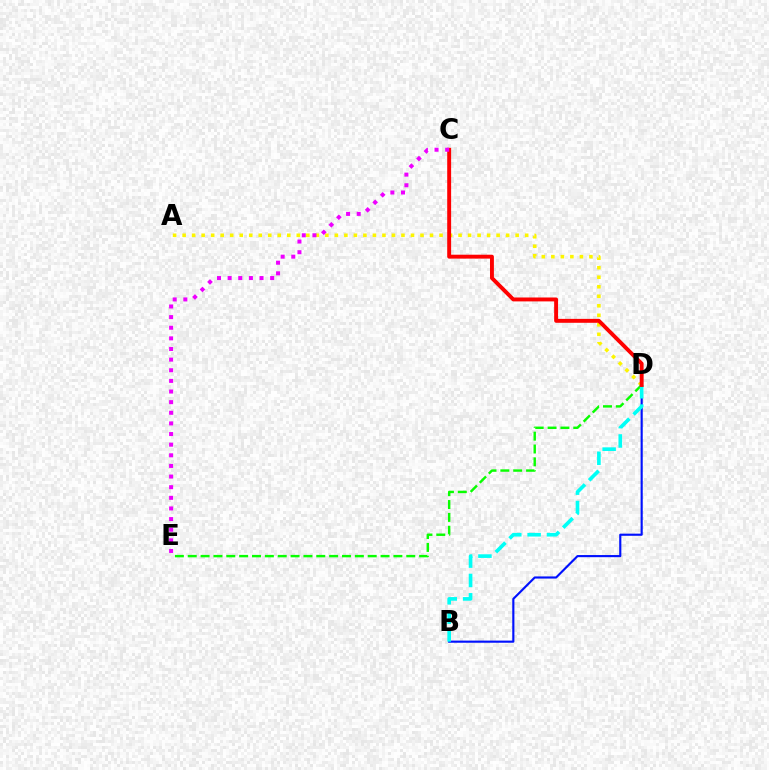{('A', 'D'): [{'color': '#fcf500', 'line_style': 'dotted', 'thickness': 2.59}], ('B', 'D'): [{'color': '#0010ff', 'line_style': 'solid', 'thickness': 1.54}, {'color': '#00fff6', 'line_style': 'dashed', 'thickness': 2.63}], ('D', 'E'): [{'color': '#08ff00', 'line_style': 'dashed', 'thickness': 1.75}], ('C', 'D'): [{'color': '#ff0000', 'line_style': 'solid', 'thickness': 2.81}], ('C', 'E'): [{'color': '#ee00ff', 'line_style': 'dotted', 'thickness': 2.89}]}